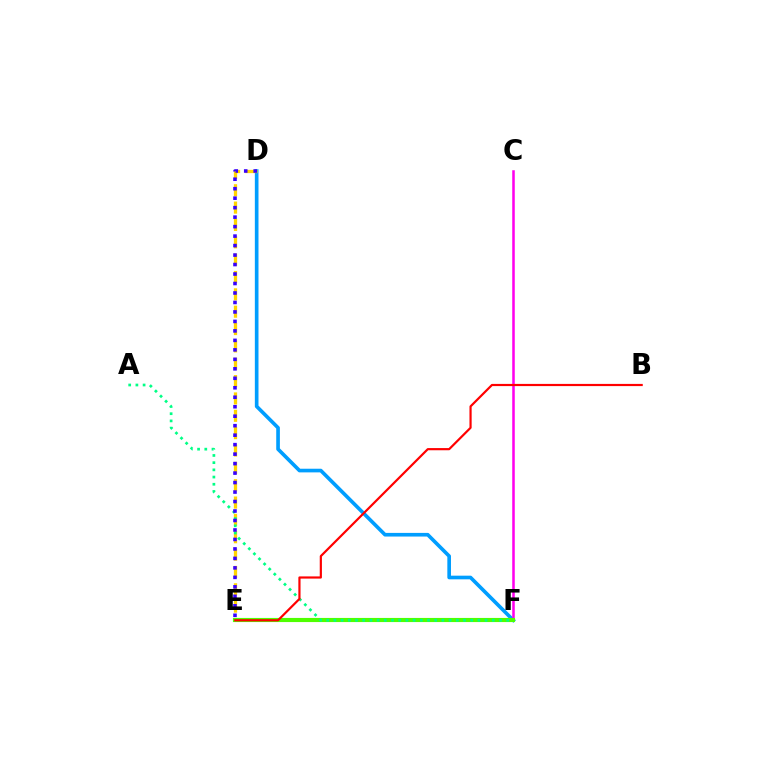{('D', 'F'): [{'color': '#009eff', 'line_style': 'solid', 'thickness': 2.63}], ('C', 'F'): [{'color': '#ff00ed', 'line_style': 'solid', 'thickness': 1.83}], ('D', 'E'): [{'color': '#ffd500', 'line_style': 'dashed', 'thickness': 2.36}, {'color': '#3700ff', 'line_style': 'dotted', 'thickness': 2.58}], ('E', 'F'): [{'color': '#4fff00', 'line_style': 'solid', 'thickness': 2.98}], ('A', 'F'): [{'color': '#00ff86', 'line_style': 'dotted', 'thickness': 1.96}], ('B', 'E'): [{'color': '#ff0000', 'line_style': 'solid', 'thickness': 1.57}]}